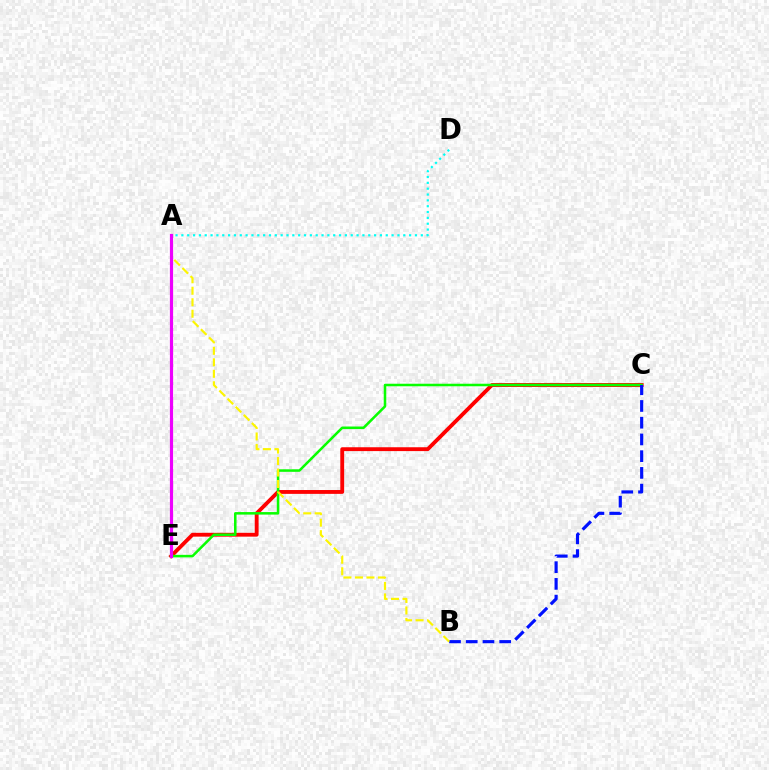{('C', 'E'): [{'color': '#ff0000', 'line_style': 'solid', 'thickness': 2.77}, {'color': '#08ff00', 'line_style': 'solid', 'thickness': 1.82}], ('A', 'D'): [{'color': '#00fff6', 'line_style': 'dotted', 'thickness': 1.59}], ('B', 'C'): [{'color': '#0010ff', 'line_style': 'dashed', 'thickness': 2.27}], ('A', 'B'): [{'color': '#fcf500', 'line_style': 'dashed', 'thickness': 1.56}], ('A', 'E'): [{'color': '#ee00ff', 'line_style': 'solid', 'thickness': 2.29}]}